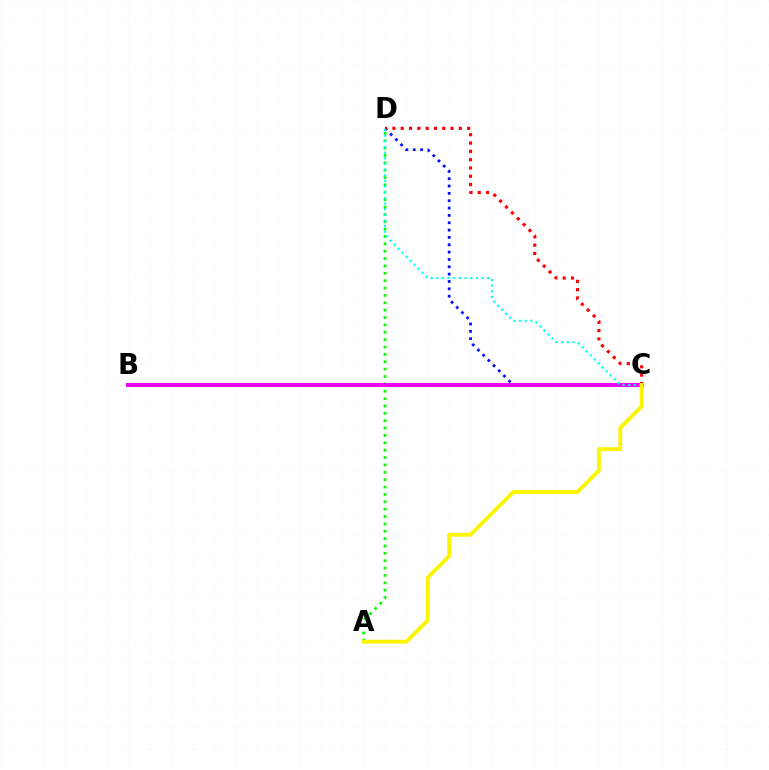{('C', 'D'): [{'color': '#0010ff', 'line_style': 'dotted', 'thickness': 1.99}, {'color': '#ff0000', 'line_style': 'dotted', 'thickness': 2.26}, {'color': '#00fff6', 'line_style': 'dotted', 'thickness': 1.54}], ('A', 'D'): [{'color': '#08ff00', 'line_style': 'dotted', 'thickness': 2.0}], ('B', 'C'): [{'color': '#ee00ff', 'line_style': 'solid', 'thickness': 2.86}], ('A', 'C'): [{'color': '#fcf500', 'line_style': 'solid', 'thickness': 2.79}]}